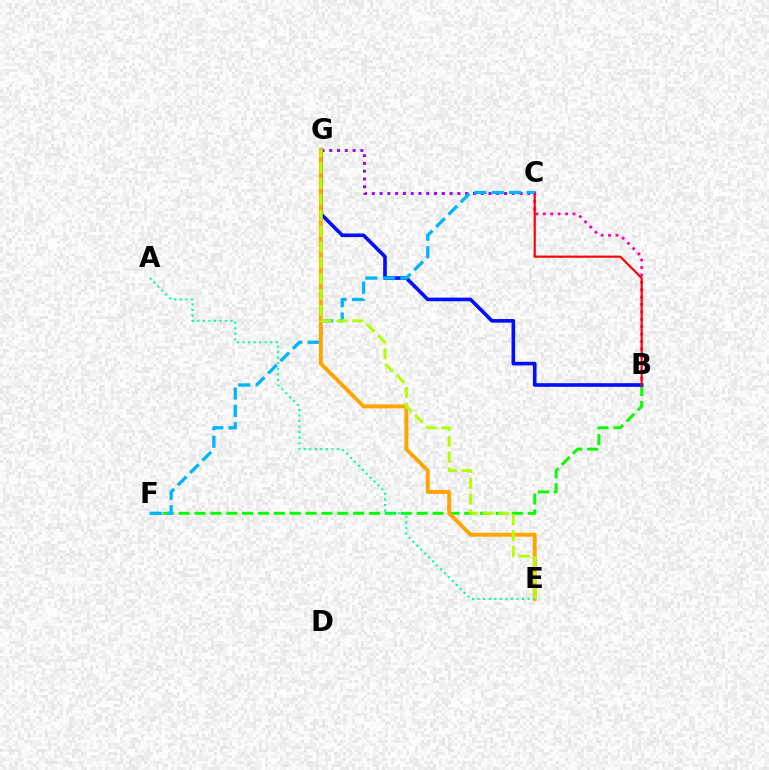{('C', 'G'): [{'color': '#9b00ff', 'line_style': 'dotted', 'thickness': 2.11}], ('B', 'F'): [{'color': '#08ff00', 'line_style': 'dashed', 'thickness': 2.16}], ('B', 'C'): [{'color': '#ff00bd', 'line_style': 'dotted', 'thickness': 2.01}, {'color': '#ff0000', 'line_style': 'solid', 'thickness': 1.55}], ('B', 'G'): [{'color': '#0010ff', 'line_style': 'solid', 'thickness': 2.61}], ('C', 'F'): [{'color': '#00b5ff', 'line_style': 'dashed', 'thickness': 2.37}], ('E', 'G'): [{'color': '#ffa500', 'line_style': 'solid', 'thickness': 2.81}, {'color': '#b3ff00', 'line_style': 'dashed', 'thickness': 2.15}], ('A', 'E'): [{'color': '#00ff9d', 'line_style': 'dotted', 'thickness': 1.51}]}